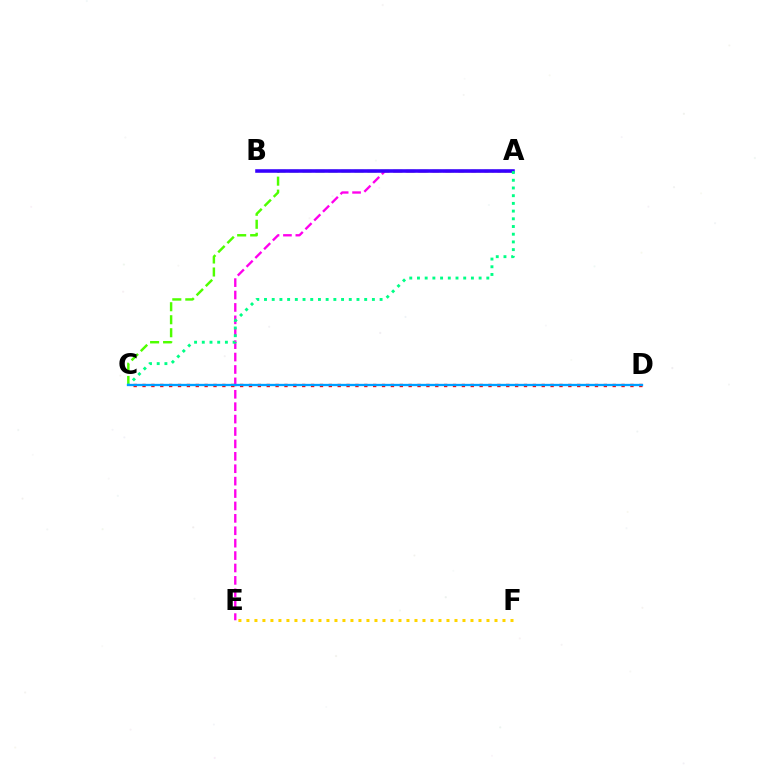{('A', 'C'): [{'color': '#4fff00', 'line_style': 'dashed', 'thickness': 1.77}, {'color': '#00ff86', 'line_style': 'dotted', 'thickness': 2.09}], ('E', 'F'): [{'color': '#ffd500', 'line_style': 'dotted', 'thickness': 2.17}], ('A', 'E'): [{'color': '#ff00ed', 'line_style': 'dashed', 'thickness': 1.69}], ('A', 'B'): [{'color': '#3700ff', 'line_style': 'solid', 'thickness': 2.57}], ('C', 'D'): [{'color': '#ff0000', 'line_style': 'dotted', 'thickness': 2.41}, {'color': '#009eff', 'line_style': 'solid', 'thickness': 1.66}]}